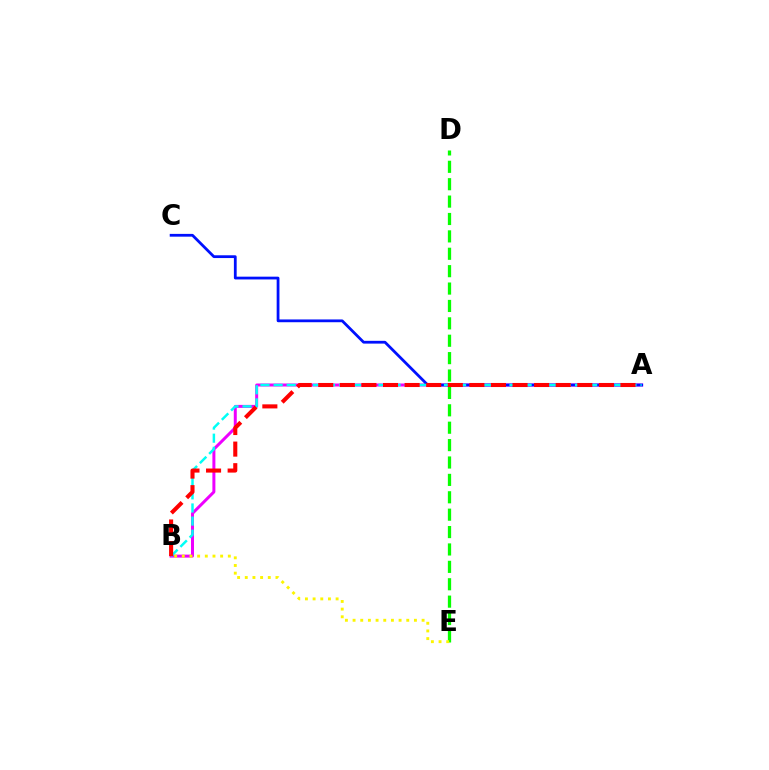{('D', 'E'): [{'color': '#08ff00', 'line_style': 'dashed', 'thickness': 2.36}], ('A', 'B'): [{'color': '#ee00ff', 'line_style': 'solid', 'thickness': 2.15}, {'color': '#00fff6', 'line_style': 'dashed', 'thickness': 1.78}, {'color': '#ff0000', 'line_style': 'dashed', 'thickness': 2.93}], ('A', 'C'): [{'color': '#0010ff', 'line_style': 'solid', 'thickness': 2.0}], ('B', 'E'): [{'color': '#fcf500', 'line_style': 'dotted', 'thickness': 2.08}]}